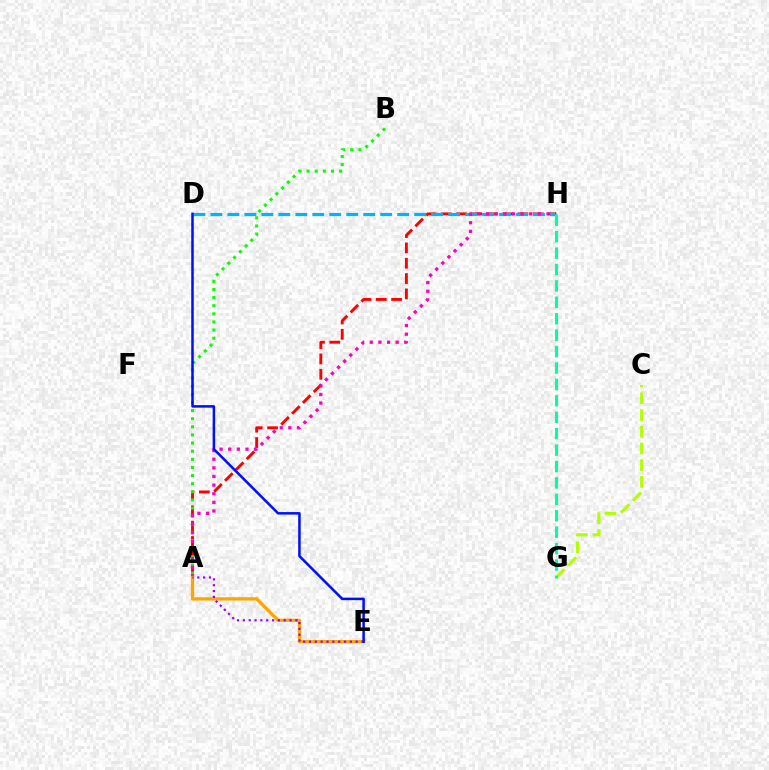{('C', 'G'): [{'color': '#b3ff00', 'line_style': 'dashed', 'thickness': 2.27}], ('A', 'H'): [{'color': '#ff0000', 'line_style': 'dashed', 'thickness': 2.08}, {'color': '#ff00bd', 'line_style': 'dotted', 'thickness': 2.34}], ('A', 'B'): [{'color': '#08ff00', 'line_style': 'dotted', 'thickness': 2.21}], ('D', 'H'): [{'color': '#00b5ff', 'line_style': 'dashed', 'thickness': 2.31}], ('A', 'E'): [{'color': '#ffa500', 'line_style': 'solid', 'thickness': 2.35}, {'color': '#9b00ff', 'line_style': 'dotted', 'thickness': 1.59}], ('D', 'E'): [{'color': '#0010ff', 'line_style': 'solid', 'thickness': 1.82}], ('G', 'H'): [{'color': '#00ff9d', 'line_style': 'dashed', 'thickness': 2.23}]}